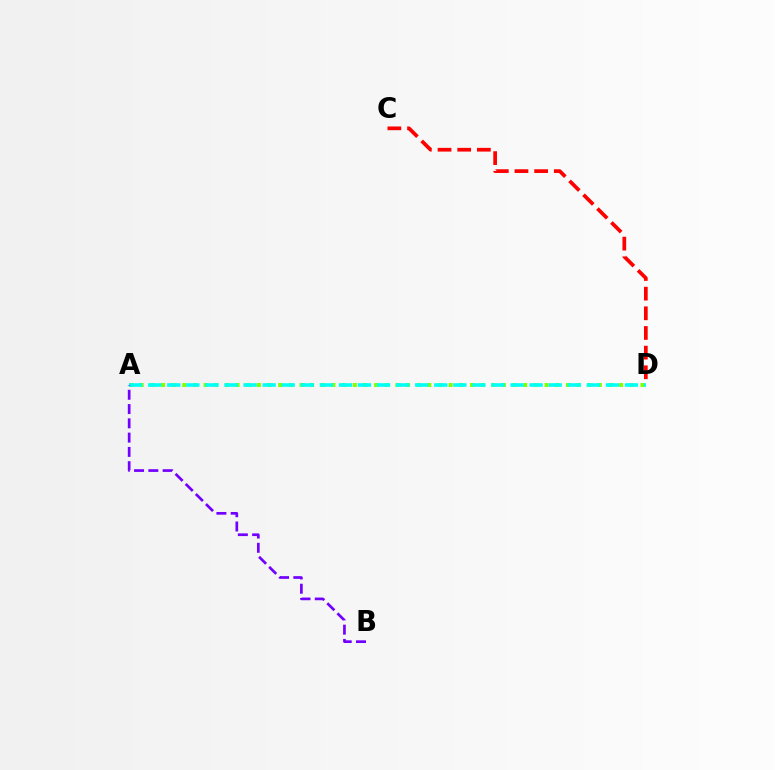{('A', 'D'): [{'color': '#84ff00', 'line_style': 'dotted', 'thickness': 2.89}, {'color': '#00fff6', 'line_style': 'dashed', 'thickness': 2.59}], ('A', 'B'): [{'color': '#7200ff', 'line_style': 'dashed', 'thickness': 1.94}], ('C', 'D'): [{'color': '#ff0000', 'line_style': 'dashed', 'thickness': 2.67}]}